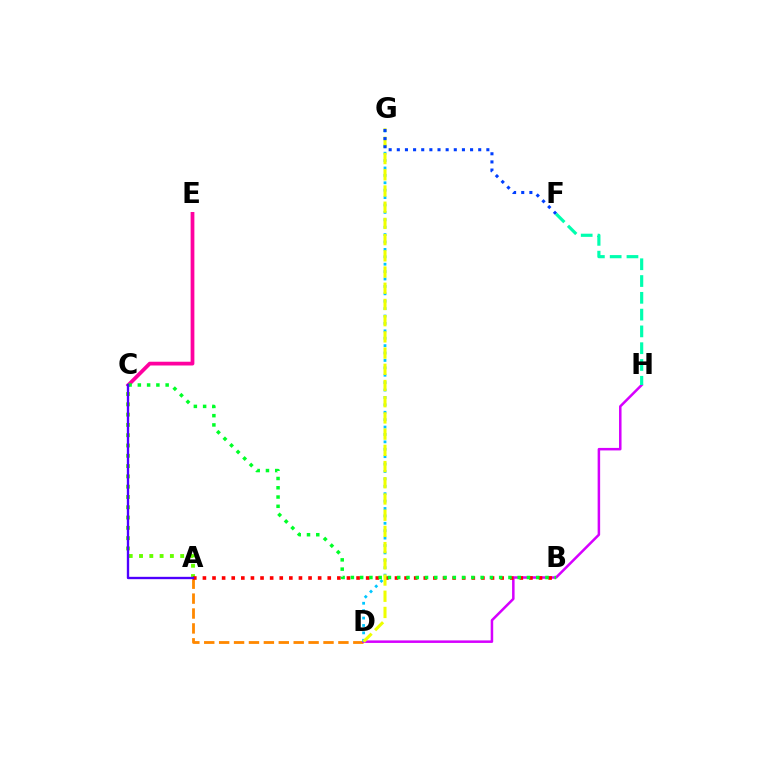{('A', 'C'): [{'color': '#66ff00', 'line_style': 'dotted', 'thickness': 2.8}, {'color': '#4f00ff', 'line_style': 'solid', 'thickness': 1.69}], ('A', 'D'): [{'color': '#ff8800', 'line_style': 'dashed', 'thickness': 2.03}], ('D', 'H'): [{'color': '#d600ff', 'line_style': 'solid', 'thickness': 1.81}], ('A', 'B'): [{'color': '#ff0000', 'line_style': 'dotted', 'thickness': 2.61}], ('C', 'E'): [{'color': '#ff00a0', 'line_style': 'solid', 'thickness': 2.71}], ('D', 'G'): [{'color': '#00c7ff', 'line_style': 'dotted', 'thickness': 2.01}, {'color': '#eeff00', 'line_style': 'dashed', 'thickness': 2.2}], ('B', 'C'): [{'color': '#00ff27', 'line_style': 'dotted', 'thickness': 2.52}], ('F', 'G'): [{'color': '#003fff', 'line_style': 'dotted', 'thickness': 2.21}], ('F', 'H'): [{'color': '#00ffaf', 'line_style': 'dashed', 'thickness': 2.28}]}